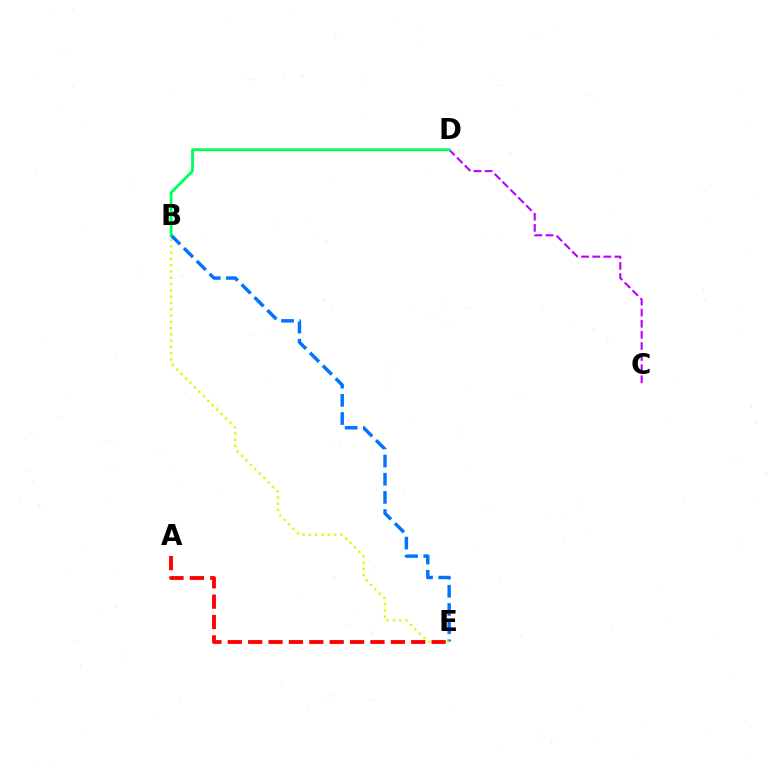{('C', 'D'): [{'color': '#b900ff', 'line_style': 'dashed', 'thickness': 1.51}], ('B', 'E'): [{'color': '#0074ff', 'line_style': 'dashed', 'thickness': 2.47}, {'color': '#d1ff00', 'line_style': 'dotted', 'thickness': 1.71}], ('A', 'E'): [{'color': '#ff0000', 'line_style': 'dashed', 'thickness': 2.77}], ('B', 'D'): [{'color': '#00ff5c', 'line_style': 'solid', 'thickness': 2.02}]}